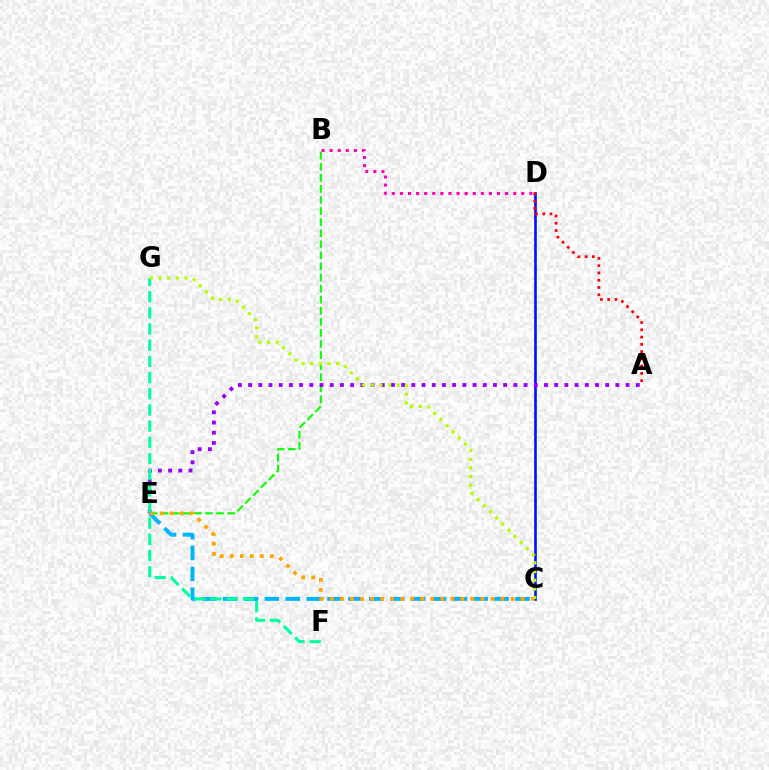{('C', 'D'): [{'color': '#0010ff', 'line_style': 'solid', 'thickness': 1.88}], ('C', 'E'): [{'color': '#00b5ff', 'line_style': 'dashed', 'thickness': 2.84}, {'color': '#ffa500', 'line_style': 'dotted', 'thickness': 2.73}], ('B', 'E'): [{'color': '#08ff00', 'line_style': 'dashed', 'thickness': 1.5}], ('B', 'D'): [{'color': '#ff00bd', 'line_style': 'dotted', 'thickness': 2.2}], ('A', 'E'): [{'color': '#9b00ff', 'line_style': 'dotted', 'thickness': 2.77}], ('A', 'D'): [{'color': '#ff0000', 'line_style': 'dotted', 'thickness': 1.97}], ('F', 'G'): [{'color': '#00ff9d', 'line_style': 'dashed', 'thickness': 2.2}], ('C', 'G'): [{'color': '#b3ff00', 'line_style': 'dotted', 'thickness': 2.36}]}